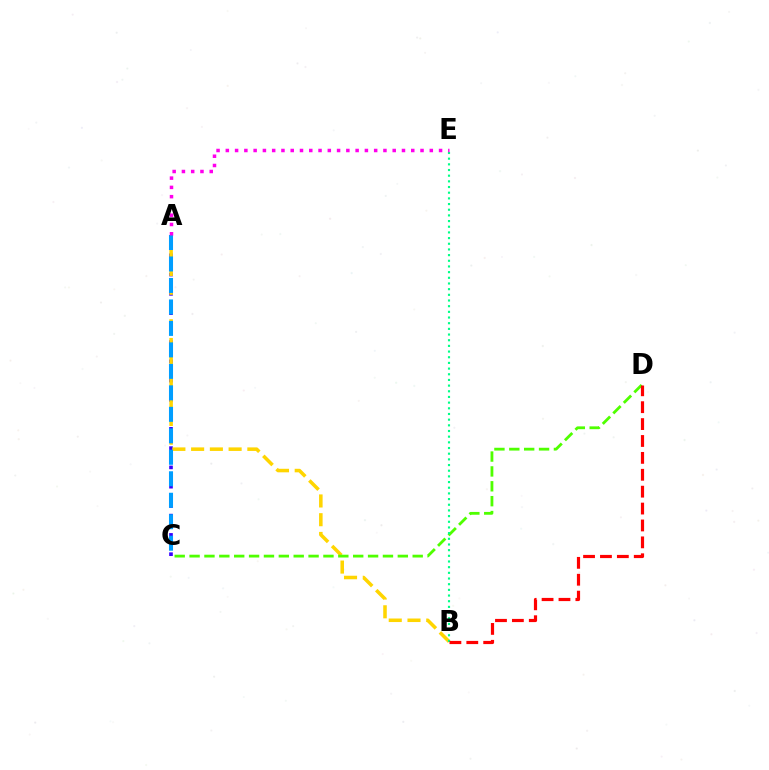{('A', 'C'): [{'color': '#3700ff', 'line_style': 'dotted', 'thickness': 2.62}, {'color': '#009eff', 'line_style': 'dashed', 'thickness': 2.92}], ('A', 'B'): [{'color': '#ffd500', 'line_style': 'dashed', 'thickness': 2.55}], ('C', 'D'): [{'color': '#4fff00', 'line_style': 'dashed', 'thickness': 2.02}], ('B', 'E'): [{'color': '#00ff86', 'line_style': 'dotted', 'thickness': 1.54}], ('A', 'E'): [{'color': '#ff00ed', 'line_style': 'dotted', 'thickness': 2.52}], ('B', 'D'): [{'color': '#ff0000', 'line_style': 'dashed', 'thickness': 2.3}]}